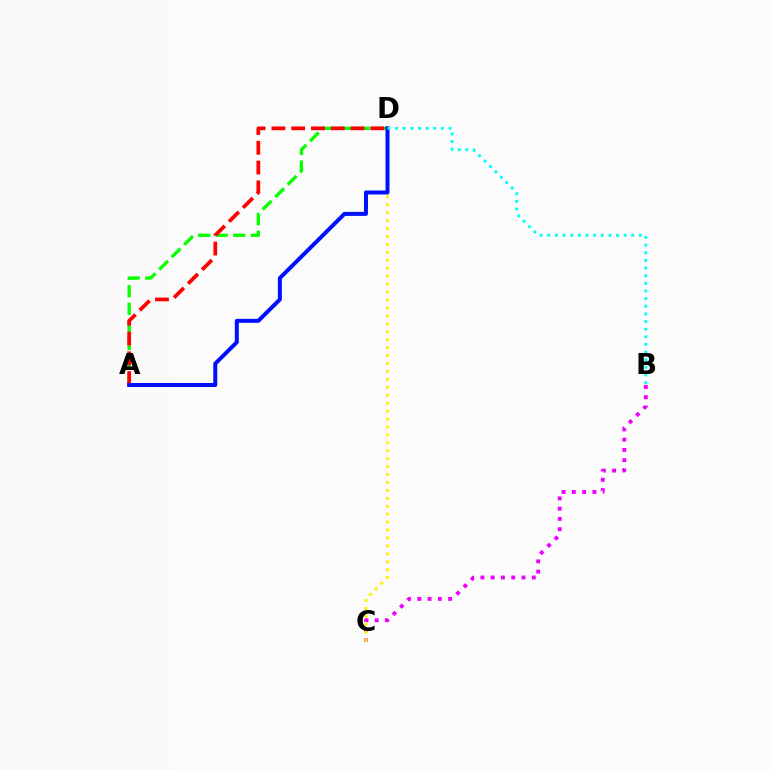{('A', 'D'): [{'color': '#08ff00', 'line_style': 'dashed', 'thickness': 2.39}, {'color': '#ff0000', 'line_style': 'dashed', 'thickness': 2.69}, {'color': '#0010ff', 'line_style': 'solid', 'thickness': 2.88}], ('B', 'C'): [{'color': '#ee00ff', 'line_style': 'dotted', 'thickness': 2.79}], ('C', 'D'): [{'color': '#fcf500', 'line_style': 'dotted', 'thickness': 2.16}], ('B', 'D'): [{'color': '#00fff6', 'line_style': 'dotted', 'thickness': 2.07}]}